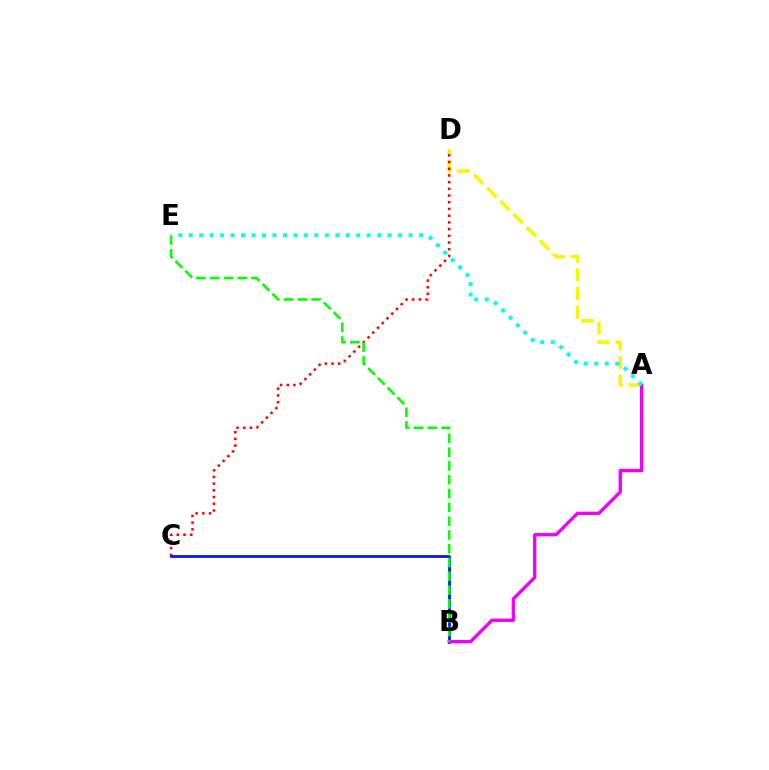{('A', 'D'): [{'color': '#fcf500', 'line_style': 'dashed', 'thickness': 2.53}], ('C', 'D'): [{'color': '#ff0000', 'line_style': 'dotted', 'thickness': 1.82}], ('B', 'C'): [{'color': '#0010ff', 'line_style': 'solid', 'thickness': 1.97}], ('A', 'B'): [{'color': '#ee00ff', 'line_style': 'solid', 'thickness': 2.39}], ('B', 'E'): [{'color': '#08ff00', 'line_style': 'dashed', 'thickness': 1.87}], ('A', 'E'): [{'color': '#00fff6', 'line_style': 'dotted', 'thickness': 2.84}]}